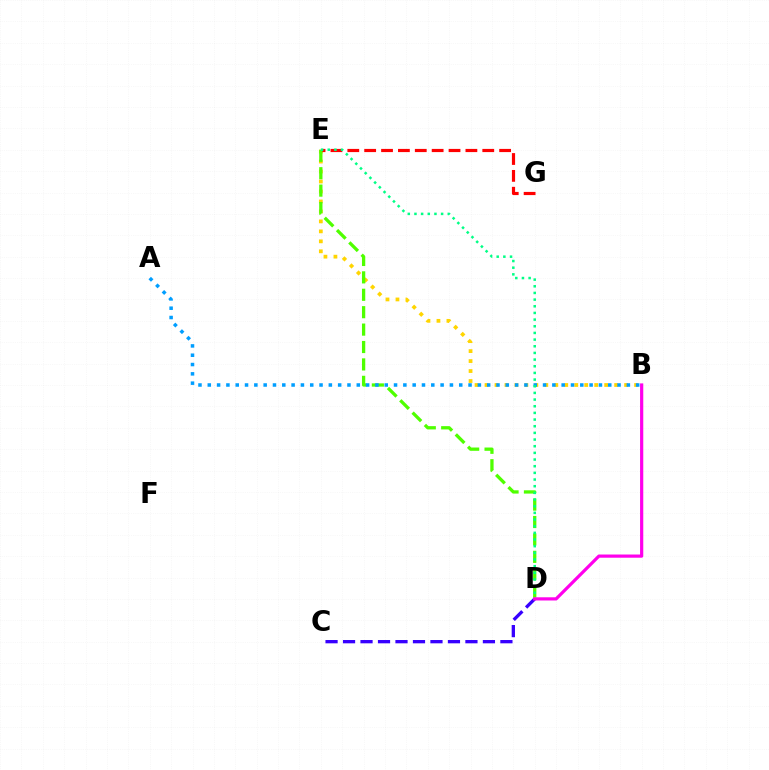{('C', 'D'): [{'color': '#3700ff', 'line_style': 'dashed', 'thickness': 2.38}], ('B', 'E'): [{'color': '#ffd500', 'line_style': 'dotted', 'thickness': 2.71}], ('E', 'G'): [{'color': '#ff0000', 'line_style': 'dashed', 'thickness': 2.29}], ('D', 'E'): [{'color': '#4fff00', 'line_style': 'dashed', 'thickness': 2.37}, {'color': '#00ff86', 'line_style': 'dotted', 'thickness': 1.81}], ('A', 'B'): [{'color': '#009eff', 'line_style': 'dotted', 'thickness': 2.53}], ('B', 'D'): [{'color': '#ff00ed', 'line_style': 'solid', 'thickness': 2.3}]}